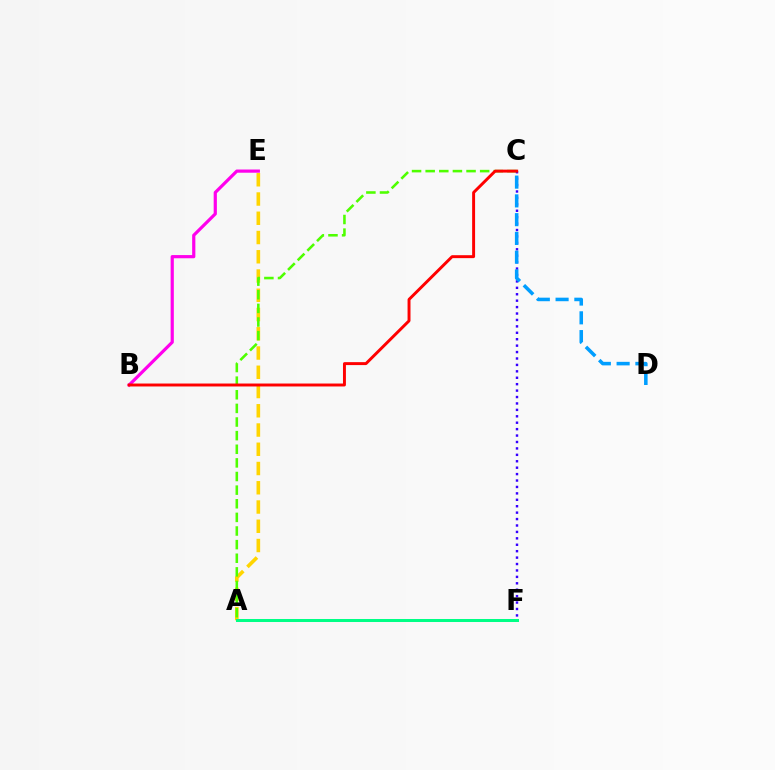{('A', 'E'): [{'color': '#ffd500', 'line_style': 'dashed', 'thickness': 2.62}], ('A', 'F'): [{'color': '#00ff86', 'line_style': 'solid', 'thickness': 2.16}], ('A', 'C'): [{'color': '#4fff00', 'line_style': 'dashed', 'thickness': 1.85}], ('C', 'F'): [{'color': '#3700ff', 'line_style': 'dotted', 'thickness': 1.75}], ('C', 'D'): [{'color': '#009eff', 'line_style': 'dashed', 'thickness': 2.55}], ('B', 'E'): [{'color': '#ff00ed', 'line_style': 'solid', 'thickness': 2.3}], ('B', 'C'): [{'color': '#ff0000', 'line_style': 'solid', 'thickness': 2.12}]}